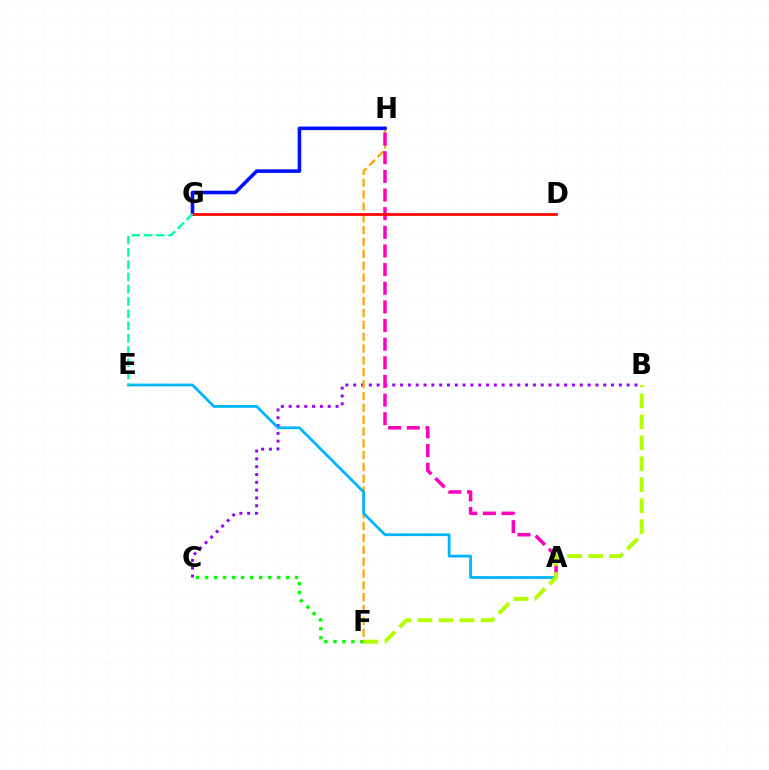{('B', 'C'): [{'color': '#9b00ff', 'line_style': 'dotted', 'thickness': 2.12}], ('C', 'F'): [{'color': '#08ff00', 'line_style': 'dotted', 'thickness': 2.44}], ('F', 'H'): [{'color': '#ffa500', 'line_style': 'dashed', 'thickness': 1.61}], ('A', 'H'): [{'color': '#ff00bd', 'line_style': 'dashed', 'thickness': 2.53}], ('A', 'E'): [{'color': '#00b5ff', 'line_style': 'solid', 'thickness': 1.99}], ('G', 'H'): [{'color': '#0010ff', 'line_style': 'solid', 'thickness': 2.57}], ('B', 'F'): [{'color': '#b3ff00', 'line_style': 'dashed', 'thickness': 2.85}], ('D', 'G'): [{'color': '#ff0000', 'line_style': 'solid', 'thickness': 1.95}], ('E', 'G'): [{'color': '#00ff9d', 'line_style': 'dashed', 'thickness': 1.67}]}